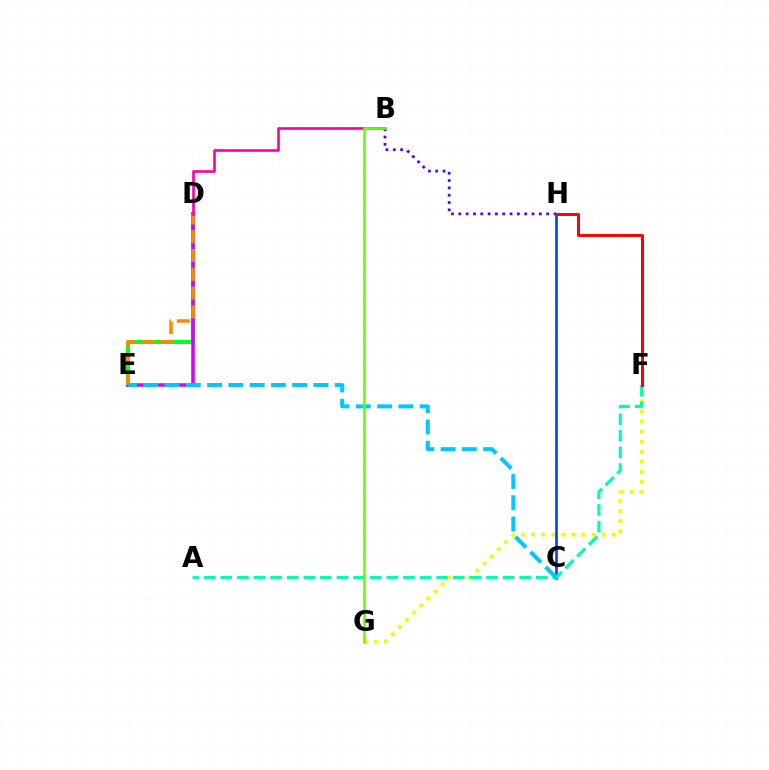{('D', 'E'): [{'color': '#00ff27', 'line_style': 'solid', 'thickness': 2.93}, {'color': '#d600ff', 'line_style': 'solid', 'thickness': 2.55}, {'color': '#ff8800', 'line_style': 'dashed', 'thickness': 2.55}], ('F', 'G'): [{'color': '#eeff00', 'line_style': 'dotted', 'thickness': 2.74}], ('B', 'D'): [{'color': '#ff00a0', 'line_style': 'solid', 'thickness': 1.9}], ('C', 'H'): [{'color': '#003fff', 'line_style': 'solid', 'thickness': 1.89}], ('A', 'F'): [{'color': '#00ffaf', 'line_style': 'dashed', 'thickness': 2.26}], ('B', 'H'): [{'color': '#4f00ff', 'line_style': 'dotted', 'thickness': 1.99}], ('F', 'H'): [{'color': '#ff0000', 'line_style': 'solid', 'thickness': 2.13}], ('C', 'E'): [{'color': '#00c7ff', 'line_style': 'dashed', 'thickness': 2.89}], ('B', 'G'): [{'color': '#66ff00', 'line_style': 'solid', 'thickness': 1.87}]}